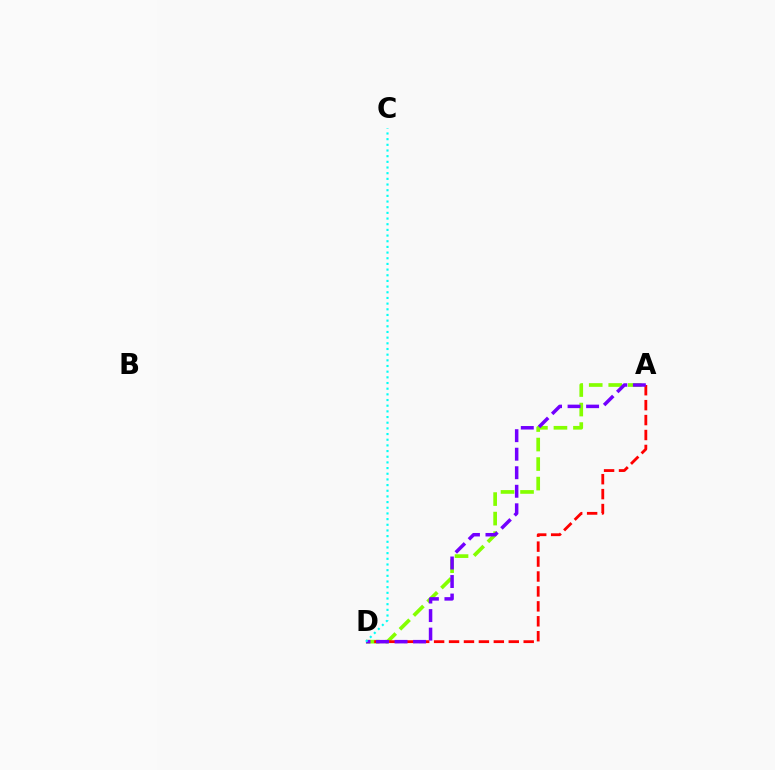{('A', 'D'): [{'color': '#84ff00', 'line_style': 'dashed', 'thickness': 2.65}, {'color': '#ff0000', 'line_style': 'dashed', 'thickness': 2.03}, {'color': '#7200ff', 'line_style': 'dashed', 'thickness': 2.52}], ('C', 'D'): [{'color': '#00fff6', 'line_style': 'dotted', 'thickness': 1.54}]}